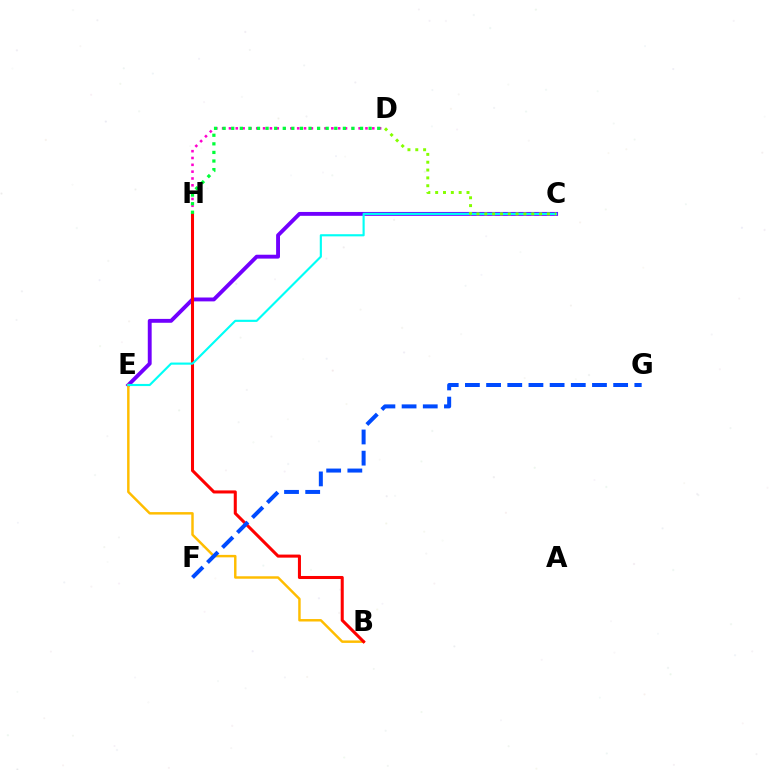{('C', 'E'): [{'color': '#7200ff', 'line_style': 'solid', 'thickness': 2.79}, {'color': '#00fff6', 'line_style': 'solid', 'thickness': 1.54}], ('D', 'H'): [{'color': '#ff00cf', 'line_style': 'dotted', 'thickness': 1.85}, {'color': '#00ff39', 'line_style': 'dotted', 'thickness': 2.33}], ('B', 'E'): [{'color': '#ffbd00', 'line_style': 'solid', 'thickness': 1.77}], ('B', 'H'): [{'color': '#ff0000', 'line_style': 'solid', 'thickness': 2.2}], ('F', 'G'): [{'color': '#004bff', 'line_style': 'dashed', 'thickness': 2.88}], ('C', 'D'): [{'color': '#84ff00', 'line_style': 'dotted', 'thickness': 2.13}]}